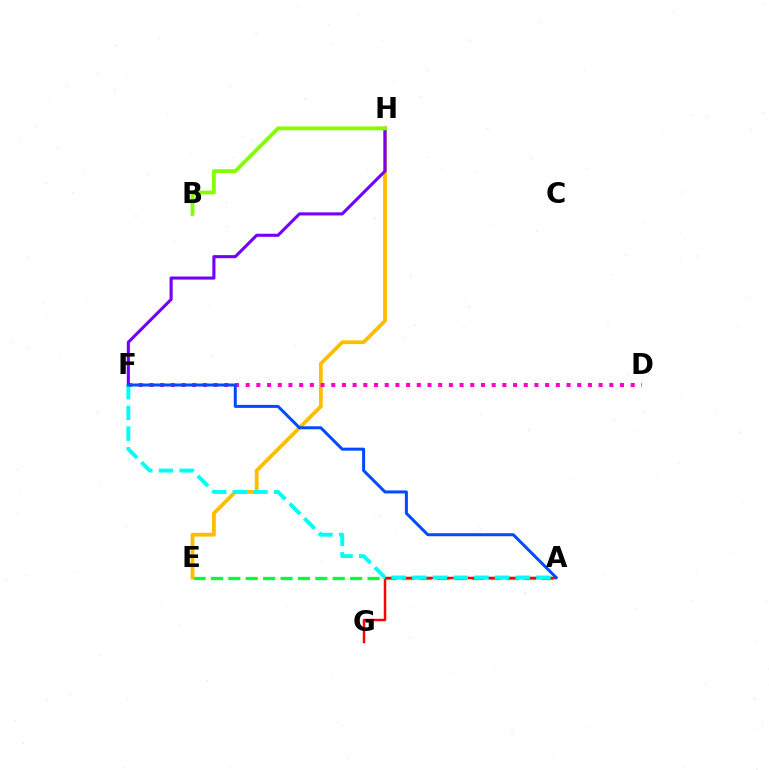{('A', 'E'): [{'color': '#00ff39', 'line_style': 'dashed', 'thickness': 2.36}], ('E', 'H'): [{'color': '#ffbd00', 'line_style': 'solid', 'thickness': 2.73}], ('D', 'F'): [{'color': '#ff00cf', 'line_style': 'dotted', 'thickness': 2.91}], ('A', 'G'): [{'color': '#ff0000', 'line_style': 'solid', 'thickness': 1.78}], ('F', 'H'): [{'color': '#7200ff', 'line_style': 'solid', 'thickness': 2.22}], ('A', 'F'): [{'color': '#00fff6', 'line_style': 'dashed', 'thickness': 2.81}, {'color': '#004bff', 'line_style': 'solid', 'thickness': 2.16}], ('B', 'H'): [{'color': '#84ff00', 'line_style': 'solid', 'thickness': 2.74}]}